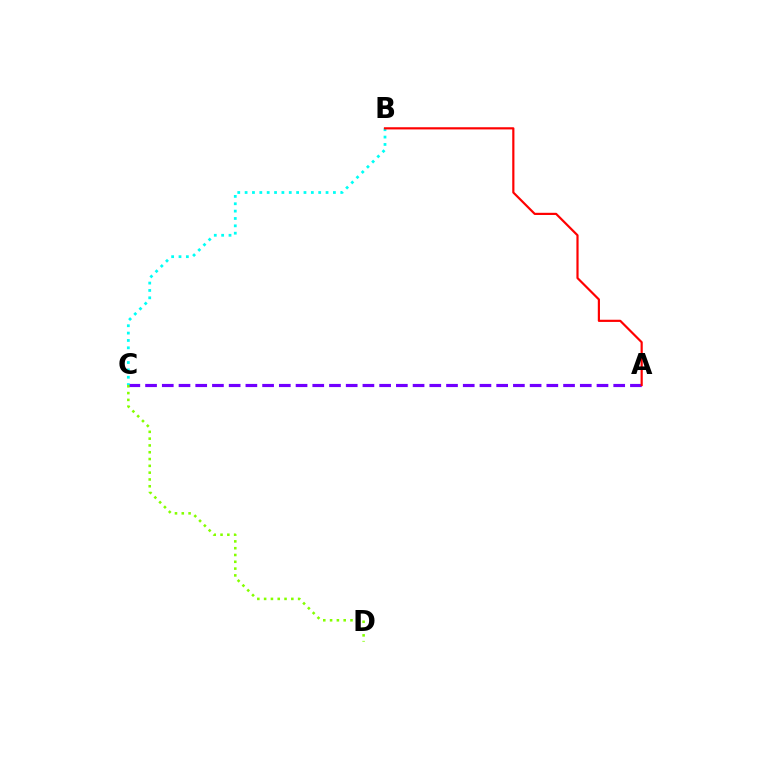{('A', 'C'): [{'color': '#7200ff', 'line_style': 'dashed', 'thickness': 2.27}], ('C', 'D'): [{'color': '#84ff00', 'line_style': 'dotted', 'thickness': 1.85}], ('B', 'C'): [{'color': '#00fff6', 'line_style': 'dotted', 'thickness': 2.0}], ('A', 'B'): [{'color': '#ff0000', 'line_style': 'solid', 'thickness': 1.57}]}